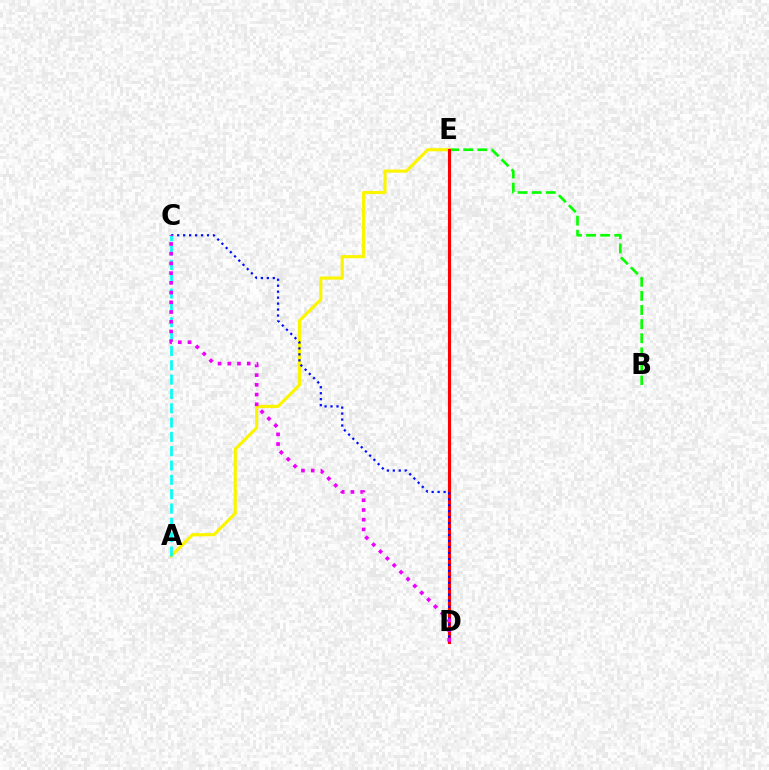{('B', 'E'): [{'color': '#08ff00', 'line_style': 'dashed', 'thickness': 1.92}], ('A', 'E'): [{'color': '#fcf500', 'line_style': 'solid', 'thickness': 2.27}], ('D', 'E'): [{'color': '#ff0000', 'line_style': 'solid', 'thickness': 2.24}], ('C', 'D'): [{'color': '#0010ff', 'line_style': 'dotted', 'thickness': 1.62}, {'color': '#ee00ff', 'line_style': 'dotted', 'thickness': 2.64}], ('A', 'C'): [{'color': '#00fff6', 'line_style': 'dashed', 'thickness': 1.95}]}